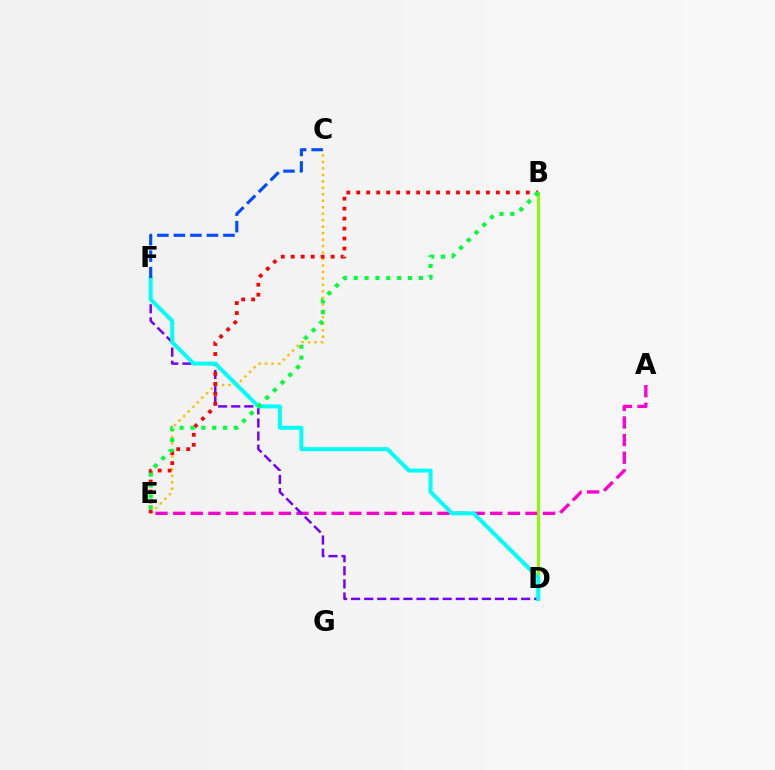{('A', 'E'): [{'color': '#ff00cf', 'line_style': 'dashed', 'thickness': 2.39}], ('D', 'F'): [{'color': '#7200ff', 'line_style': 'dashed', 'thickness': 1.78}, {'color': '#00fff6', 'line_style': 'solid', 'thickness': 2.86}], ('C', 'E'): [{'color': '#ffbd00', 'line_style': 'dotted', 'thickness': 1.76}], ('B', 'E'): [{'color': '#ff0000', 'line_style': 'dotted', 'thickness': 2.71}, {'color': '#00ff39', 'line_style': 'dotted', 'thickness': 2.95}], ('B', 'D'): [{'color': '#84ff00', 'line_style': 'solid', 'thickness': 2.14}], ('C', 'F'): [{'color': '#004bff', 'line_style': 'dashed', 'thickness': 2.24}]}